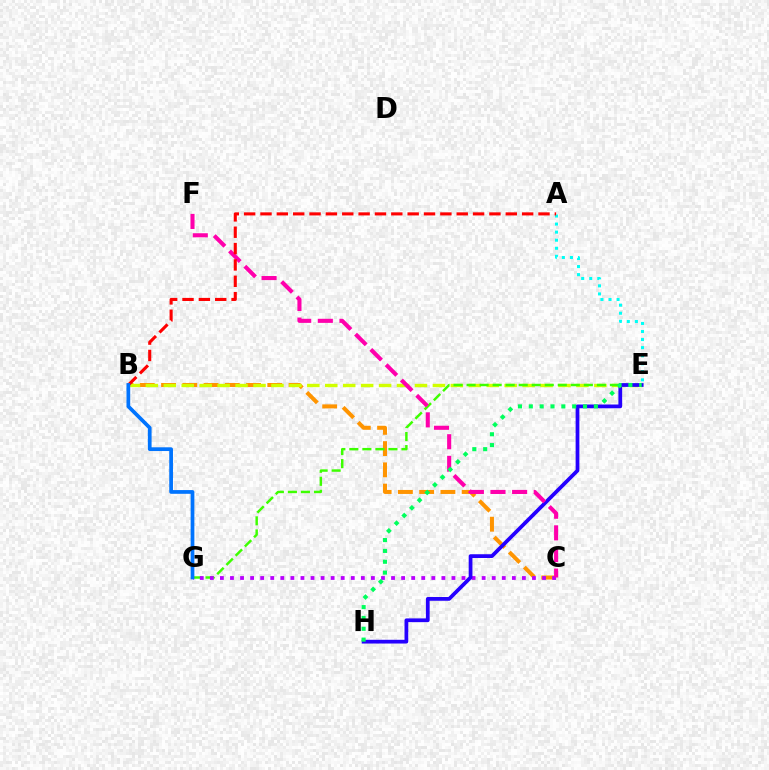{('B', 'C'): [{'color': '#ff9400', 'line_style': 'dashed', 'thickness': 2.89}], ('B', 'E'): [{'color': '#d1ff00', 'line_style': 'dashed', 'thickness': 2.44}], ('E', 'G'): [{'color': '#3dff00', 'line_style': 'dashed', 'thickness': 1.77}], ('C', 'G'): [{'color': '#b900ff', 'line_style': 'dotted', 'thickness': 2.74}], ('E', 'H'): [{'color': '#2500ff', 'line_style': 'solid', 'thickness': 2.7}, {'color': '#00ff5c', 'line_style': 'dotted', 'thickness': 2.95}], ('C', 'F'): [{'color': '#ff00ac', 'line_style': 'dashed', 'thickness': 2.94}], ('A', 'E'): [{'color': '#00fff6', 'line_style': 'dotted', 'thickness': 2.19}], ('A', 'B'): [{'color': '#ff0000', 'line_style': 'dashed', 'thickness': 2.22}], ('B', 'G'): [{'color': '#0074ff', 'line_style': 'solid', 'thickness': 2.69}]}